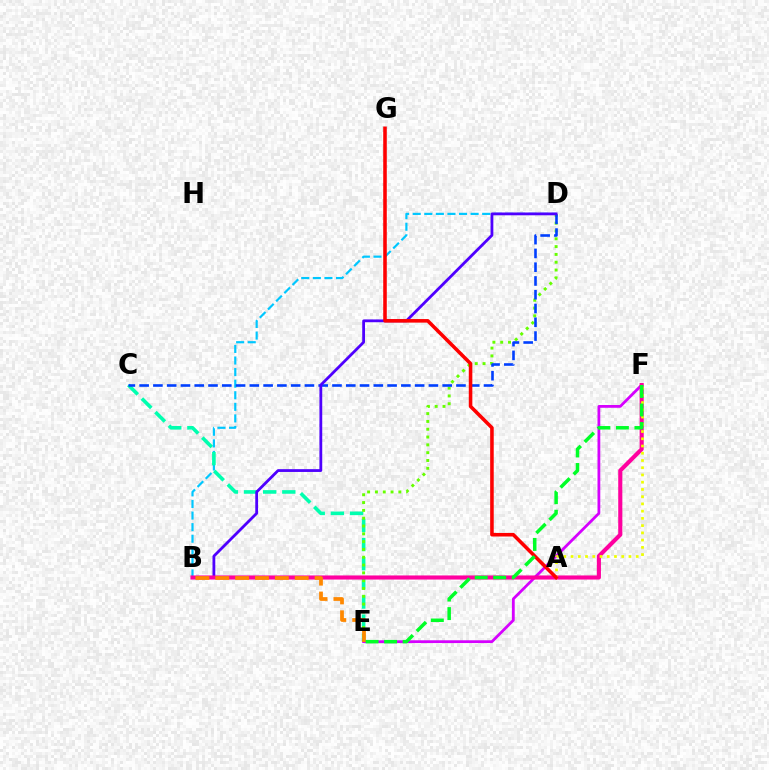{('B', 'D'): [{'color': '#00c7ff', 'line_style': 'dashed', 'thickness': 1.57}, {'color': '#4f00ff', 'line_style': 'solid', 'thickness': 2.01}], ('C', 'E'): [{'color': '#00ffaf', 'line_style': 'dashed', 'thickness': 2.6}], ('D', 'E'): [{'color': '#66ff00', 'line_style': 'dotted', 'thickness': 2.12}], ('C', 'D'): [{'color': '#003fff', 'line_style': 'dashed', 'thickness': 1.87}], ('E', 'F'): [{'color': '#d600ff', 'line_style': 'solid', 'thickness': 2.0}, {'color': '#00ff27', 'line_style': 'dashed', 'thickness': 2.52}], ('B', 'F'): [{'color': '#ff00a0', 'line_style': 'solid', 'thickness': 2.95}], ('A', 'F'): [{'color': '#eeff00', 'line_style': 'dotted', 'thickness': 1.97}], ('B', 'E'): [{'color': '#ff8800', 'line_style': 'dashed', 'thickness': 2.7}], ('A', 'G'): [{'color': '#ff0000', 'line_style': 'solid', 'thickness': 2.56}]}